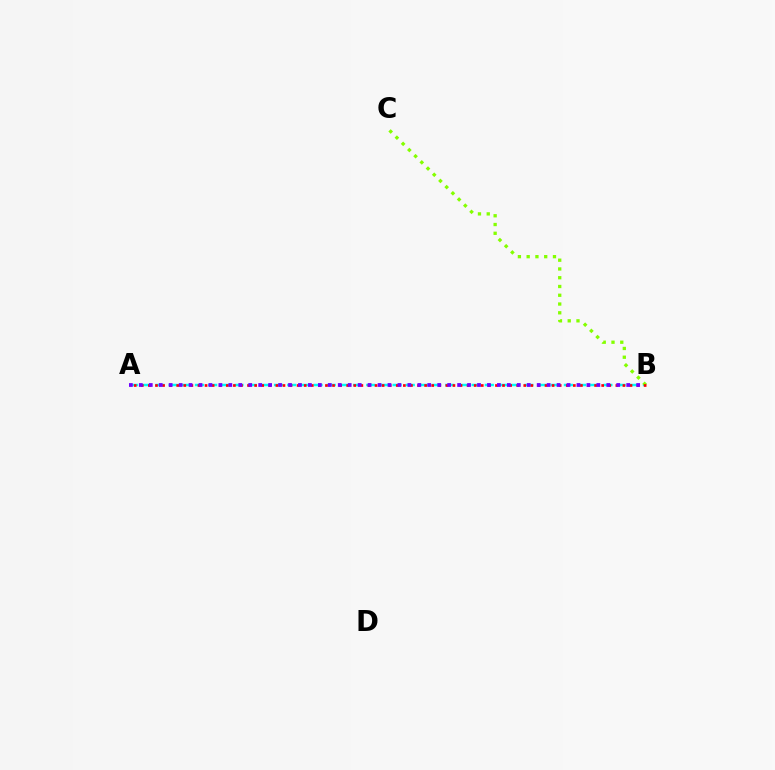{('A', 'B'): [{'color': '#00fff6', 'line_style': 'dashed', 'thickness': 1.79}, {'color': '#ff0000', 'line_style': 'dotted', 'thickness': 1.92}, {'color': '#7200ff', 'line_style': 'dotted', 'thickness': 2.7}], ('B', 'C'): [{'color': '#84ff00', 'line_style': 'dotted', 'thickness': 2.38}]}